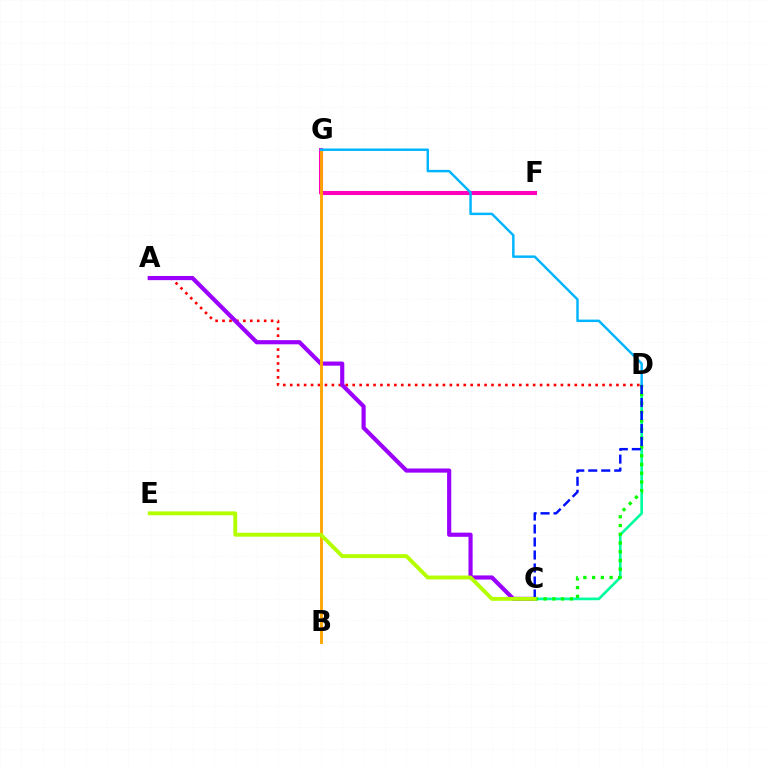{('A', 'D'): [{'color': '#ff0000', 'line_style': 'dotted', 'thickness': 1.89}], ('F', 'G'): [{'color': '#ff00bd', 'line_style': 'solid', 'thickness': 2.93}], ('A', 'C'): [{'color': '#9b00ff', 'line_style': 'solid', 'thickness': 2.99}], ('C', 'D'): [{'color': '#00ff9d', 'line_style': 'solid', 'thickness': 1.92}, {'color': '#08ff00', 'line_style': 'dotted', 'thickness': 2.37}, {'color': '#0010ff', 'line_style': 'dashed', 'thickness': 1.77}], ('B', 'G'): [{'color': '#ffa500', 'line_style': 'solid', 'thickness': 2.07}], ('D', 'G'): [{'color': '#00b5ff', 'line_style': 'solid', 'thickness': 1.77}], ('C', 'E'): [{'color': '#b3ff00', 'line_style': 'solid', 'thickness': 2.79}]}